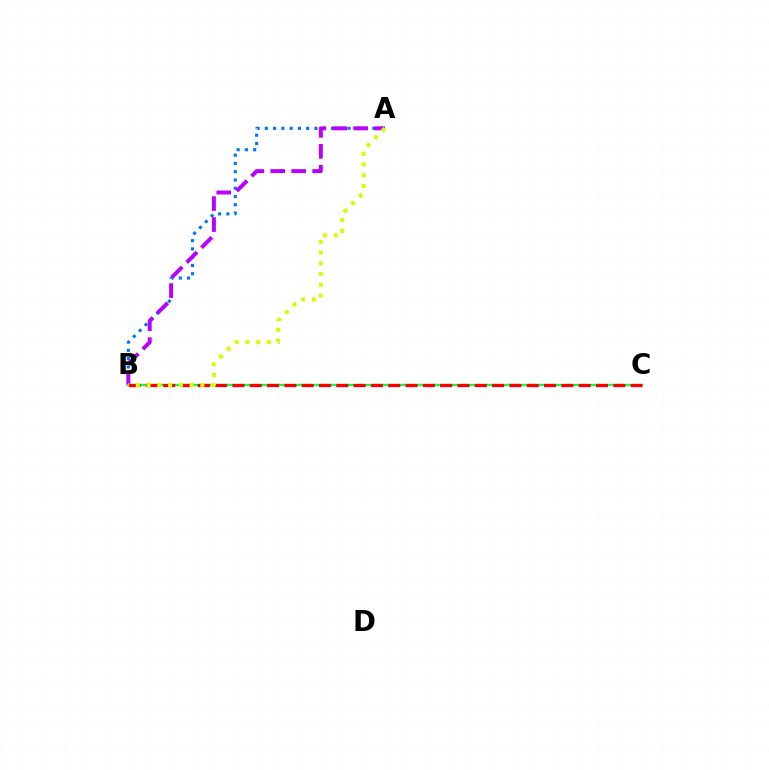{('A', 'B'): [{'color': '#0074ff', 'line_style': 'dotted', 'thickness': 2.25}, {'color': '#b900ff', 'line_style': 'dashed', 'thickness': 2.85}, {'color': '#d1ff00', 'line_style': 'dotted', 'thickness': 2.92}], ('B', 'C'): [{'color': '#00ff5c', 'line_style': 'solid', 'thickness': 1.65}, {'color': '#ff0000', 'line_style': 'dashed', 'thickness': 2.35}]}